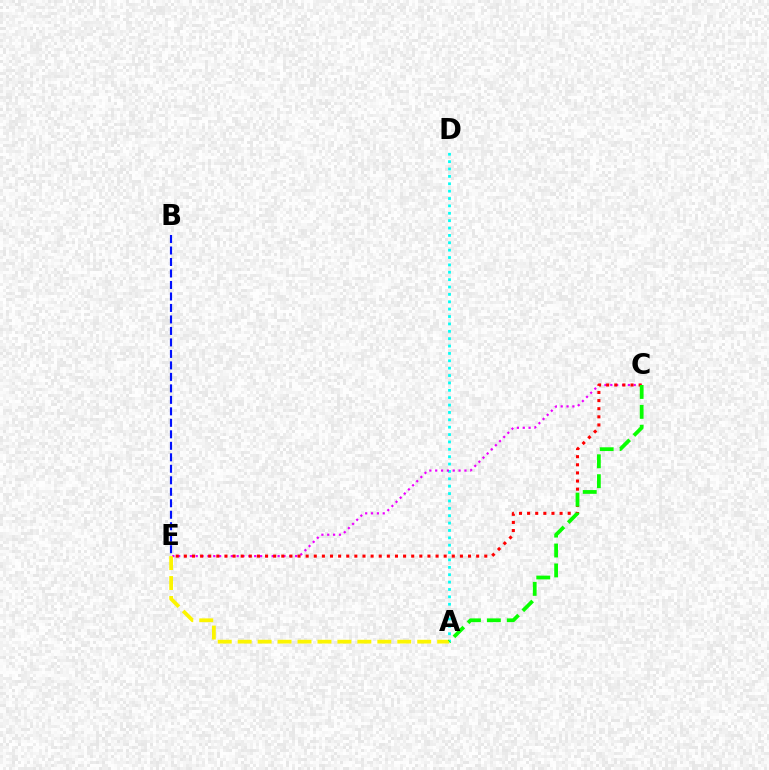{('A', 'D'): [{'color': '#00fff6', 'line_style': 'dotted', 'thickness': 2.0}], ('C', 'E'): [{'color': '#ee00ff', 'line_style': 'dotted', 'thickness': 1.59}, {'color': '#ff0000', 'line_style': 'dotted', 'thickness': 2.21}], ('A', 'E'): [{'color': '#fcf500', 'line_style': 'dashed', 'thickness': 2.71}], ('B', 'E'): [{'color': '#0010ff', 'line_style': 'dashed', 'thickness': 1.56}], ('A', 'C'): [{'color': '#08ff00', 'line_style': 'dashed', 'thickness': 2.71}]}